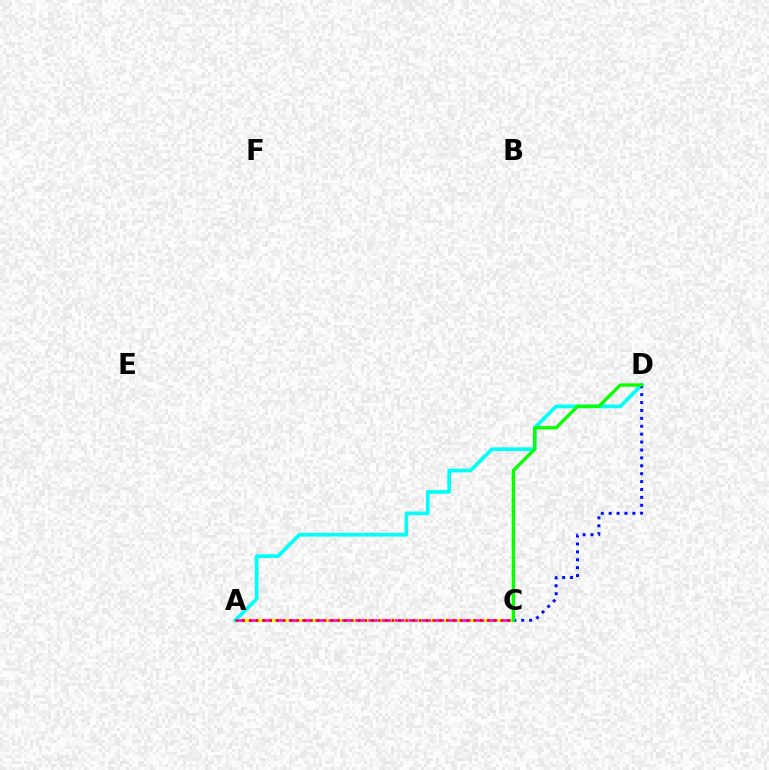{('A', 'C'): [{'color': '#fcf500', 'line_style': 'solid', 'thickness': 2.25}, {'color': '#ee00ff', 'line_style': 'dashed', 'thickness': 1.81}, {'color': '#ff0000', 'line_style': 'dotted', 'thickness': 1.85}], ('A', 'D'): [{'color': '#00fff6', 'line_style': 'solid', 'thickness': 2.66}], ('C', 'D'): [{'color': '#0010ff', 'line_style': 'dotted', 'thickness': 2.15}, {'color': '#08ff00', 'line_style': 'solid', 'thickness': 2.38}]}